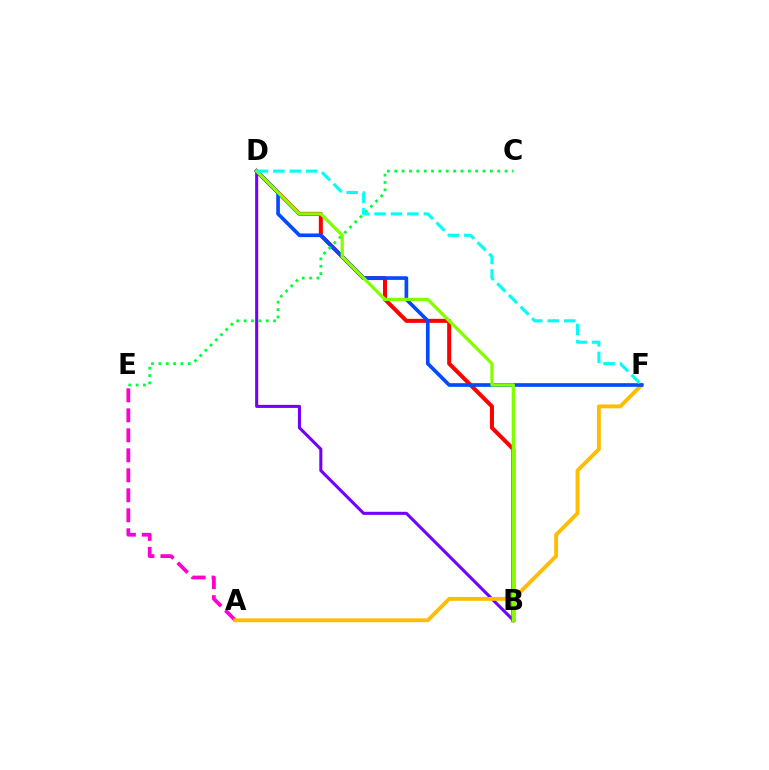{('A', 'E'): [{'color': '#ff00cf', 'line_style': 'dashed', 'thickness': 2.72}], ('B', 'D'): [{'color': '#ff0000', 'line_style': 'solid', 'thickness': 2.89}, {'color': '#7200ff', 'line_style': 'solid', 'thickness': 2.2}, {'color': '#84ff00', 'line_style': 'solid', 'thickness': 2.36}], ('A', 'F'): [{'color': '#ffbd00', 'line_style': 'solid', 'thickness': 2.79}], ('D', 'F'): [{'color': '#004bff', 'line_style': 'solid', 'thickness': 2.63}, {'color': '#00fff6', 'line_style': 'dashed', 'thickness': 2.23}], ('C', 'E'): [{'color': '#00ff39', 'line_style': 'dotted', 'thickness': 2.0}]}